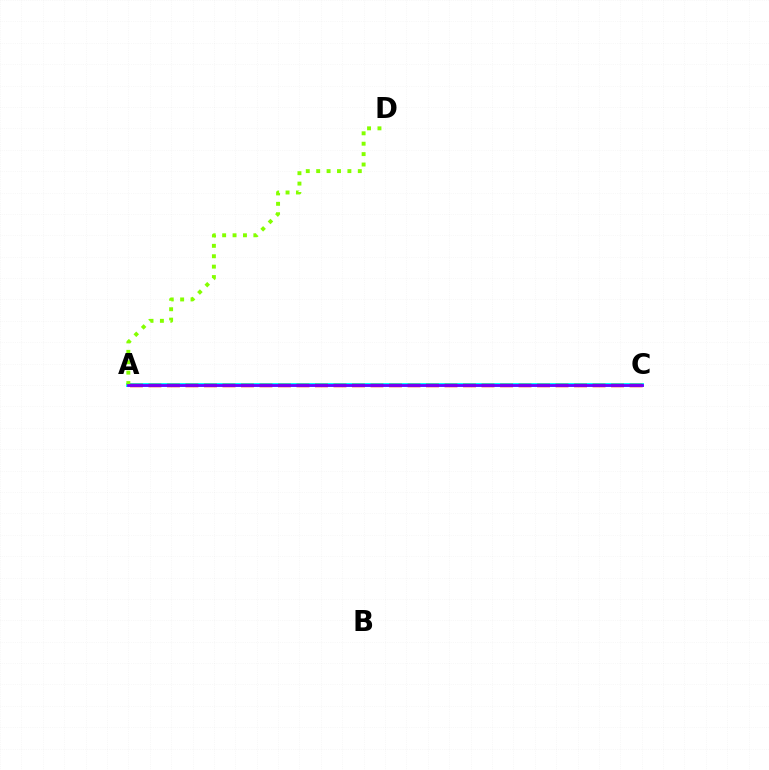{('A', 'C'): [{'color': '#00fff6', 'line_style': 'solid', 'thickness': 2.85}, {'color': '#ff0000', 'line_style': 'dashed', 'thickness': 2.51}, {'color': '#7200ff', 'line_style': 'solid', 'thickness': 2.02}], ('A', 'D'): [{'color': '#84ff00', 'line_style': 'dotted', 'thickness': 2.83}]}